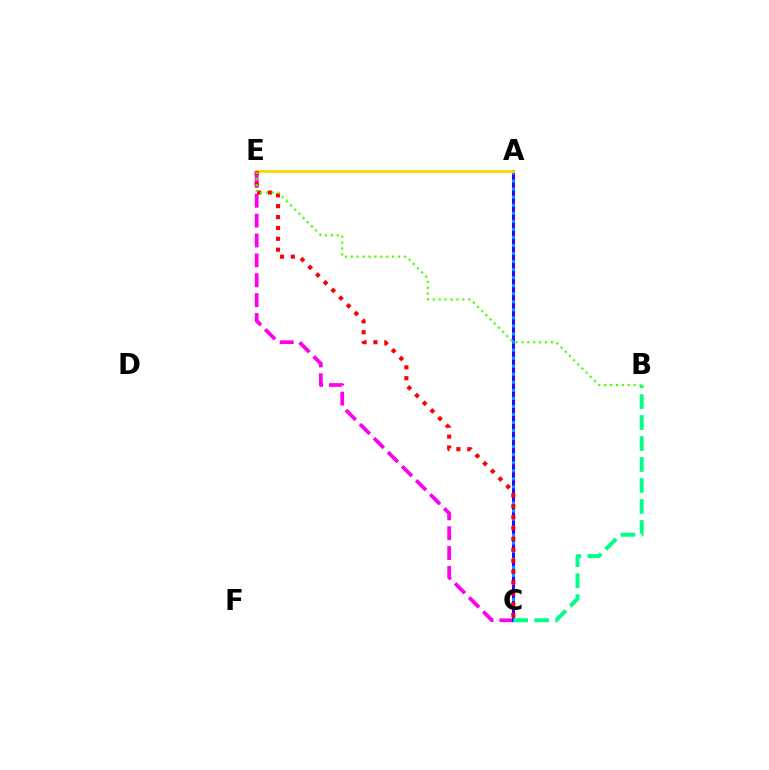{('C', 'E'): [{'color': '#ff00ed', 'line_style': 'dashed', 'thickness': 2.7}, {'color': '#ff0000', 'line_style': 'dotted', 'thickness': 2.96}], ('A', 'C'): [{'color': '#3700ff', 'line_style': 'solid', 'thickness': 2.19}, {'color': '#009eff', 'line_style': 'dotted', 'thickness': 2.19}], ('B', 'C'): [{'color': '#00ff86', 'line_style': 'dashed', 'thickness': 2.85}], ('A', 'E'): [{'color': '#ffd500', 'line_style': 'solid', 'thickness': 2.0}], ('B', 'E'): [{'color': '#4fff00', 'line_style': 'dotted', 'thickness': 1.61}]}